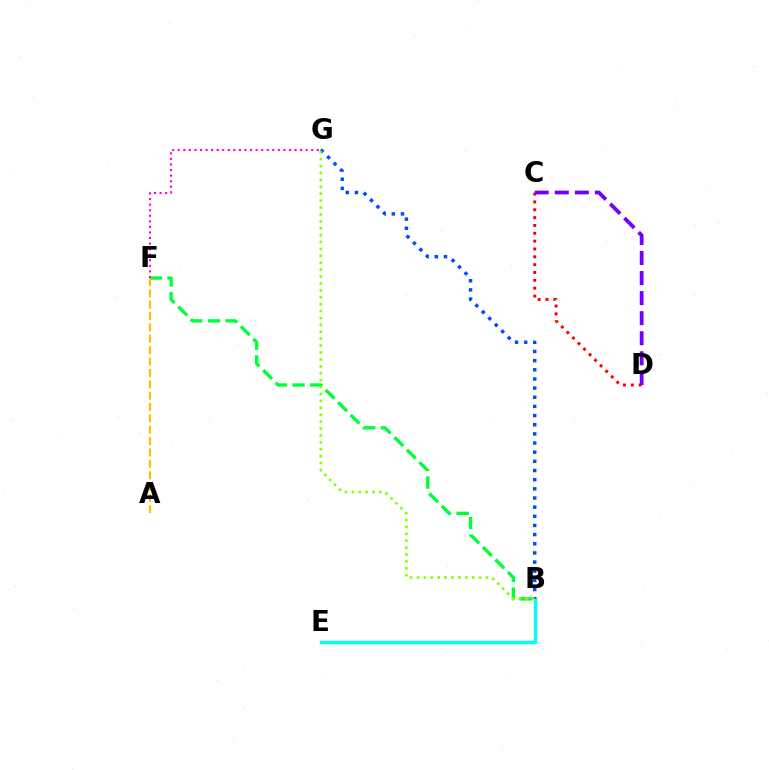{('B', 'F'): [{'color': '#00ff39', 'line_style': 'dashed', 'thickness': 2.4}], ('B', 'E'): [{'color': '#00fff6', 'line_style': 'solid', 'thickness': 2.47}], ('F', 'G'): [{'color': '#ff00cf', 'line_style': 'dotted', 'thickness': 1.51}], ('C', 'D'): [{'color': '#ff0000', 'line_style': 'dotted', 'thickness': 2.13}, {'color': '#7200ff', 'line_style': 'dashed', 'thickness': 2.72}], ('A', 'F'): [{'color': '#ffbd00', 'line_style': 'dashed', 'thickness': 1.54}], ('B', 'G'): [{'color': '#004bff', 'line_style': 'dotted', 'thickness': 2.49}, {'color': '#84ff00', 'line_style': 'dotted', 'thickness': 1.88}]}